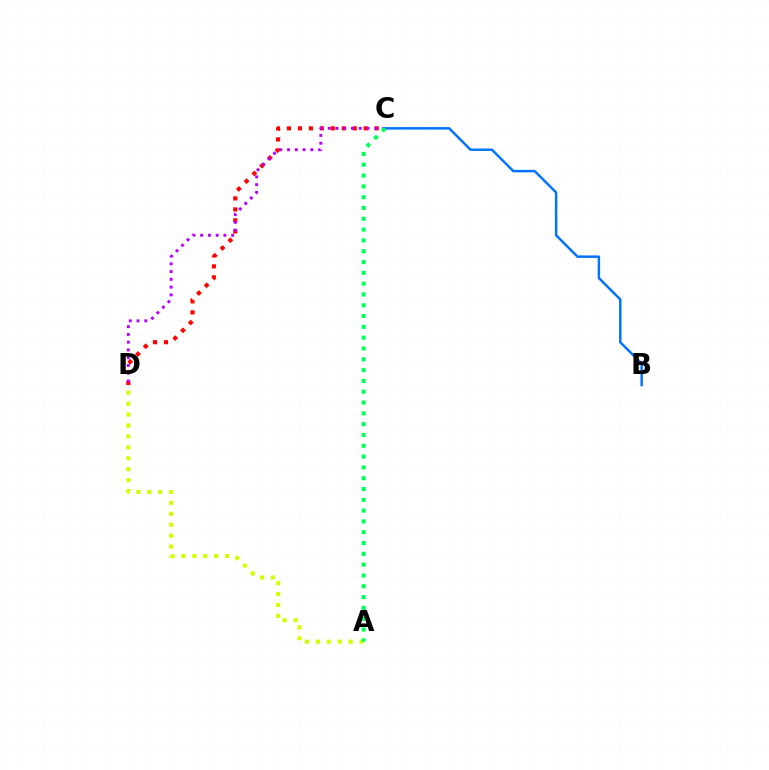{('C', 'D'): [{'color': '#ff0000', 'line_style': 'dotted', 'thickness': 2.98}, {'color': '#b900ff', 'line_style': 'dotted', 'thickness': 2.11}], ('A', 'D'): [{'color': '#d1ff00', 'line_style': 'dotted', 'thickness': 2.97}], ('B', 'C'): [{'color': '#0074ff', 'line_style': 'solid', 'thickness': 1.78}], ('A', 'C'): [{'color': '#00ff5c', 'line_style': 'dotted', 'thickness': 2.94}]}